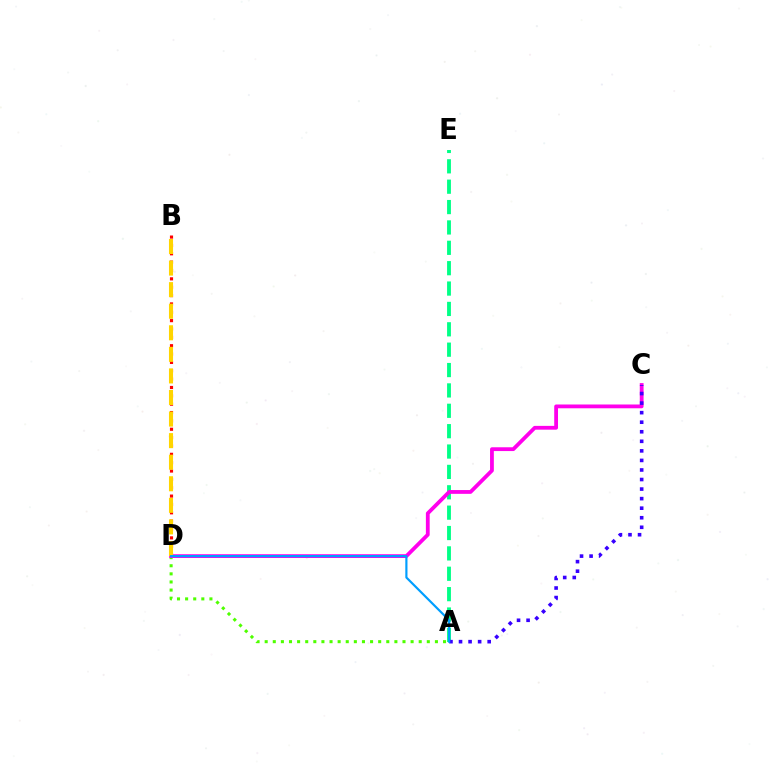{('A', 'D'): [{'color': '#4fff00', 'line_style': 'dotted', 'thickness': 2.2}, {'color': '#009eff', 'line_style': 'solid', 'thickness': 1.57}], ('A', 'E'): [{'color': '#00ff86', 'line_style': 'dashed', 'thickness': 2.77}], ('B', 'D'): [{'color': '#ff0000', 'line_style': 'dotted', 'thickness': 2.27}, {'color': '#ffd500', 'line_style': 'dashed', 'thickness': 2.93}], ('C', 'D'): [{'color': '#ff00ed', 'line_style': 'solid', 'thickness': 2.73}], ('A', 'C'): [{'color': '#3700ff', 'line_style': 'dotted', 'thickness': 2.6}]}